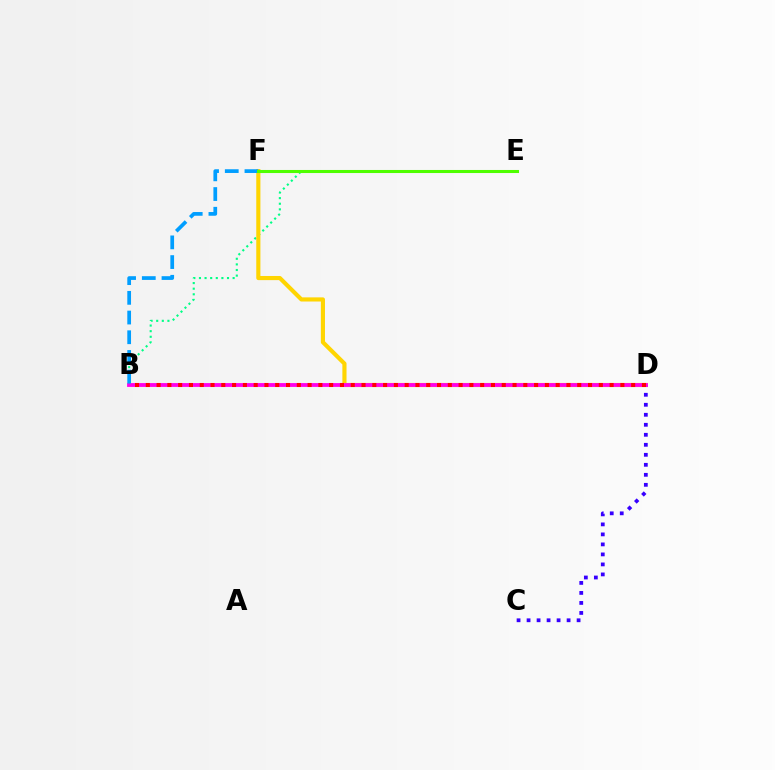{('B', 'E'): [{'color': '#00ff86', 'line_style': 'dotted', 'thickness': 1.52}], ('D', 'F'): [{'color': '#ffd500', 'line_style': 'solid', 'thickness': 2.98}], ('C', 'D'): [{'color': '#3700ff', 'line_style': 'dotted', 'thickness': 2.72}], ('B', 'D'): [{'color': '#ff00ed', 'line_style': 'solid', 'thickness': 2.75}, {'color': '#ff0000', 'line_style': 'dotted', 'thickness': 2.93}], ('B', 'F'): [{'color': '#009eff', 'line_style': 'dashed', 'thickness': 2.68}], ('E', 'F'): [{'color': '#4fff00', 'line_style': 'solid', 'thickness': 2.2}]}